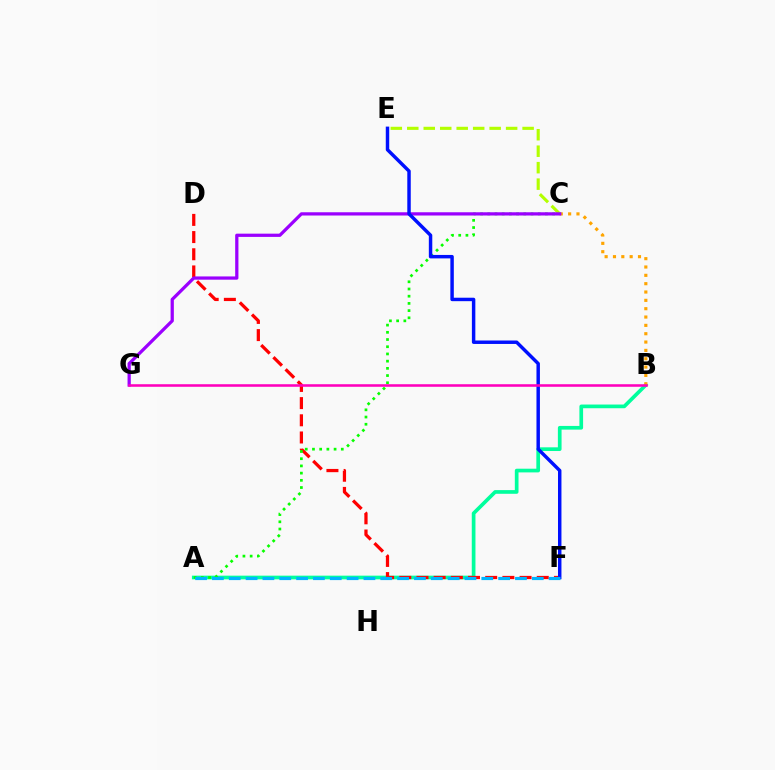{('A', 'B'): [{'color': '#00ff9d', 'line_style': 'solid', 'thickness': 2.66}], ('D', 'F'): [{'color': '#ff0000', 'line_style': 'dashed', 'thickness': 2.33}], ('A', 'C'): [{'color': '#08ff00', 'line_style': 'dotted', 'thickness': 1.96}], ('B', 'C'): [{'color': '#ffa500', 'line_style': 'dotted', 'thickness': 2.27}], ('C', 'E'): [{'color': '#b3ff00', 'line_style': 'dashed', 'thickness': 2.24}], ('C', 'G'): [{'color': '#9b00ff', 'line_style': 'solid', 'thickness': 2.34}], ('E', 'F'): [{'color': '#0010ff', 'line_style': 'solid', 'thickness': 2.49}], ('A', 'F'): [{'color': '#00b5ff', 'line_style': 'dashed', 'thickness': 2.29}], ('B', 'G'): [{'color': '#ff00bd', 'line_style': 'solid', 'thickness': 1.85}]}